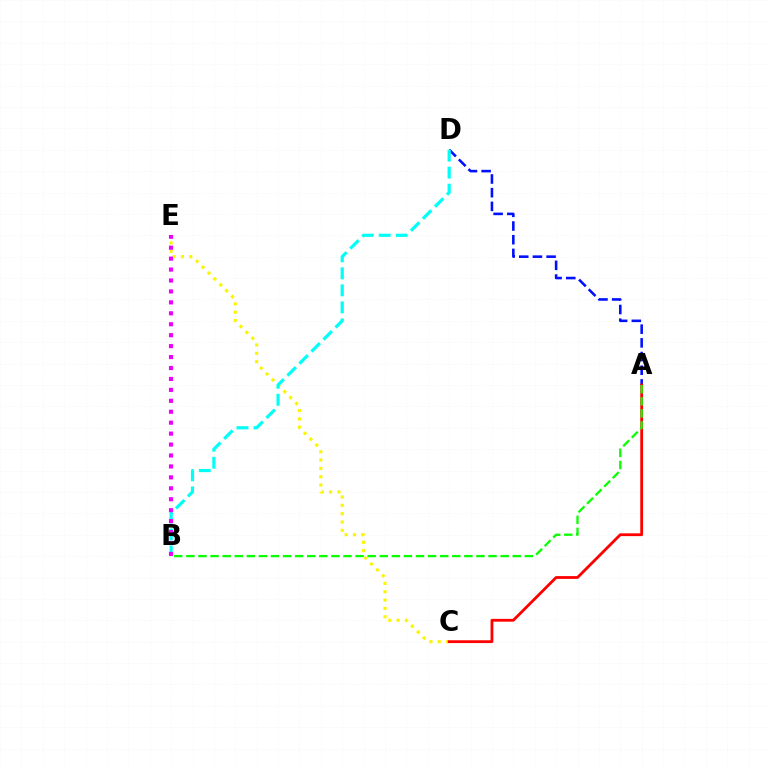{('A', 'D'): [{'color': '#0010ff', 'line_style': 'dashed', 'thickness': 1.86}], ('C', 'E'): [{'color': '#fcf500', 'line_style': 'dotted', 'thickness': 2.26}], ('A', 'C'): [{'color': '#ff0000', 'line_style': 'solid', 'thickness': 2.01}], ('B', 'D'): [{'color': '#00fff6', 'line_style': 'dashed', 'thickness': 2.31}], ('A', 'B'): [{'color': '#08ff00', 'line_style': 'dashed', 'thickness': 1.64}], ('B', 'E'): [{'color': '#ee00ff', 'line_style': 'dotted', 'thickness': 2.97}]}